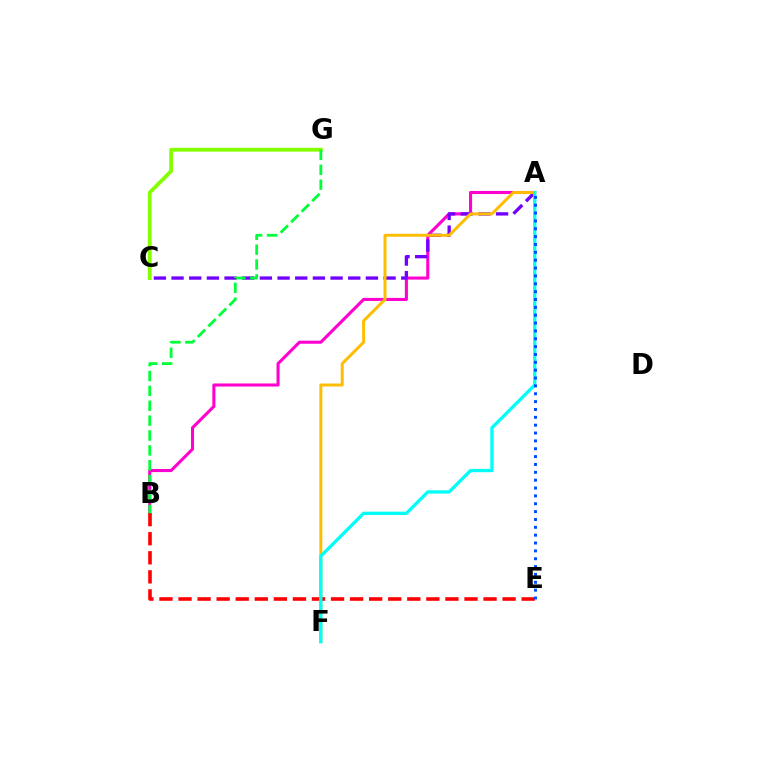{('A', 'B'): [{'color': '#ff00cf', 'line_style': 'solid', 'thickness': 2.21}], ('A', 'C'): [{'color': '#7200ff', 'line_style': 'dashed', 'thickness': 2.4}], ('C', 'G'): [{'color': '#84ff00', 'line_style': 'solid', 'thickness': 2.73}], ('A', 'F'): [{'color': '#ffbd00', 'line_style': 'solid', 'thickness': 2.13}, {'color': '#00fff6', 'line_style': 'solid', 'thickness': 2.38}], ('B', 'E'): [{'color': '#ff0000', 'line_style': 'dashed', 'thickness': 2.59}], ('B', 'G'): [{'color': '#00ff39', 'line_style': 'dashed', 'thickness': 2.02}], ('A', 'E'): [{'color': '#004bff', 'line_style': 'dotted', 'thickness': 2.13}]}